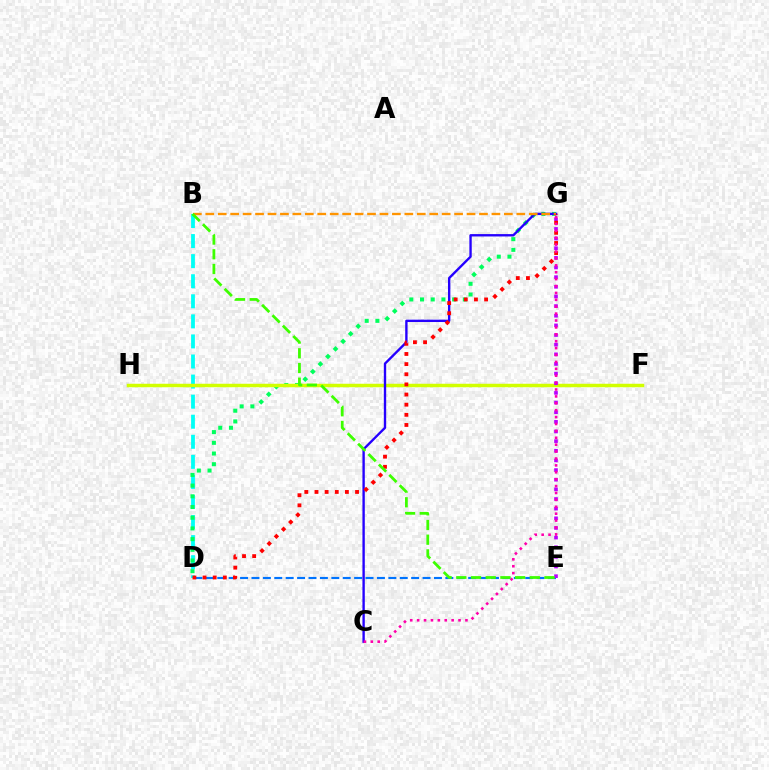{('B', 'D'): [{'color': '#00fff6', 'line_style': 'dashed', 'thickness': 2.73}], ('D', 'G'): [{'color': '#00ff5c', 'line_style': 'dotted', 'thickness': 2.91}, {'color': '#ff0000', 'line_style': 'dotted', 'thickness': 2.76}], ('F', 'H'): [{'color': '#d1ff00', 'line_style': 'solid', 'thickness': 2.5}], ('D', 'E'): [{'color': '#0074ff', 'line_style': 'dashed', 'thickness': 1.55}], ('C', 'G'): [{'color': '#2500ff', 'line_style': 'solid', 'thickness': 1.71}, {'color': '#ff00ac', 'line_style': 'dotted', 'thickness': 1.87}], ('E', 'G'): [{'color': '#b900ff', 'line_style': 'dotted', 'thickness': 2.62}], ('B', 'G'): [{'color': '#ff9400', 'line_style': 'dashed', 'thickness': 1.69}], ('B', 'E'): [{'color': '#3dff00', 'line_style': 'dashed', 'thickness': 2.0}]}